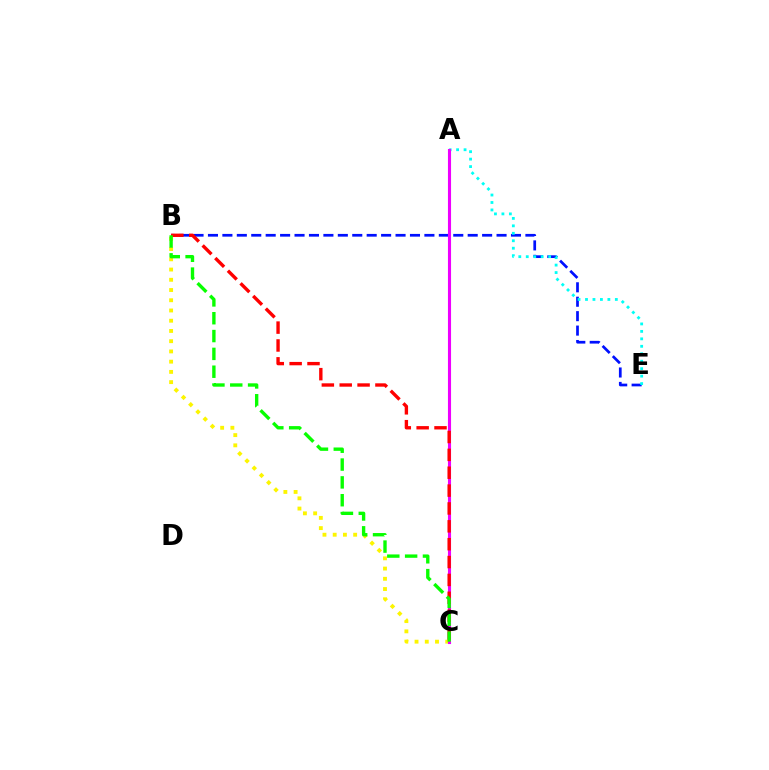{('B', 'C'): [{'color': '#fcf500', 'line_style': 'dotted', 'thickness': 2.78}, {'color': '#ff0000', 'line_style': 'dashed', 'thickness': 2.43}, {'color': '#08ff00', 'line_style': 'dashed', 'thickness': 2.42}], ('B', 'E'): [{'color': '#0010ff', 'line_style': 'dashed', 'thickness': 1.96}], ('A', 'E'): [{'color': '#00fff6', 'line_style': 'dotted', 'thickness': 2.03}], ('A', 'C'): [{'color': '#ee00ff', 'line_style': 'solid', 'thickness': 2.23}]}